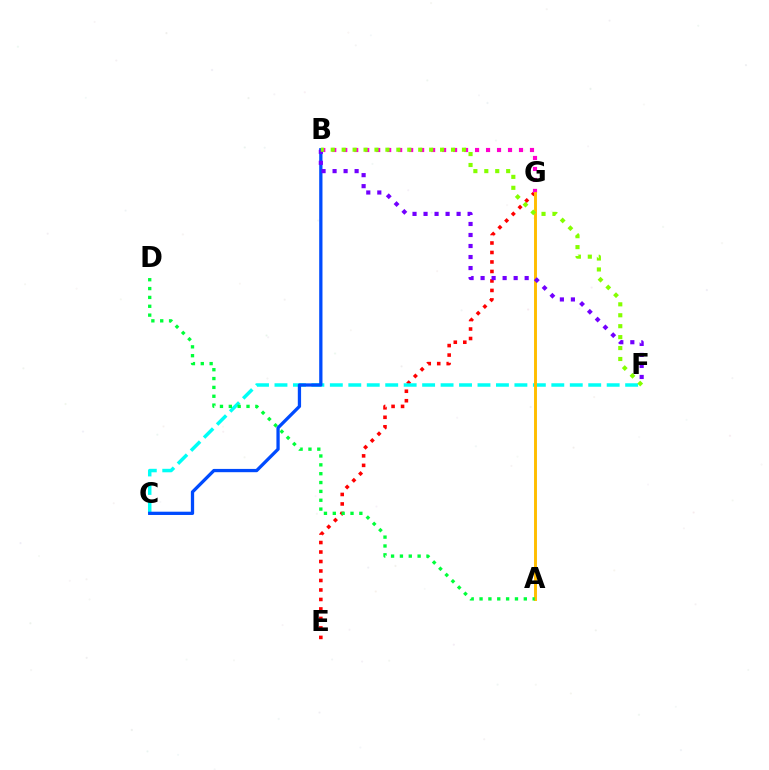{('E', 'G'): [{'color': '#ff0000', 'line_style': 'dotted', 'thickness': 2.58}], ('C', 'F'): [{'color': '#00fff6', 'line_style': 'dashed', 'thickness': 2.51}], ('B', 'G'): [{'color': '#ff00cf', 'line_style': 'dotted', 'thickness': 2.98}], ('A', 'G'): [{'color': '#ffbd00', 'line_style': 'solid', 'thickness': 2.11}], ('B', 'C'): [{'color': '#004bff', 'line_style': 'solid', 'thickness': 2.36}], ('B', 'F'): [{'color': '#7200ff', 'line_style': 'dotted', 'thickness': 2.99}, {'color': '#84ff00', 'line_style': 'dotted', 'thickness': 2.97}], ('A', 'D'): [{'color': '#00ff39', 'line_style': 'dotted', 'thickness': 2.4}]}